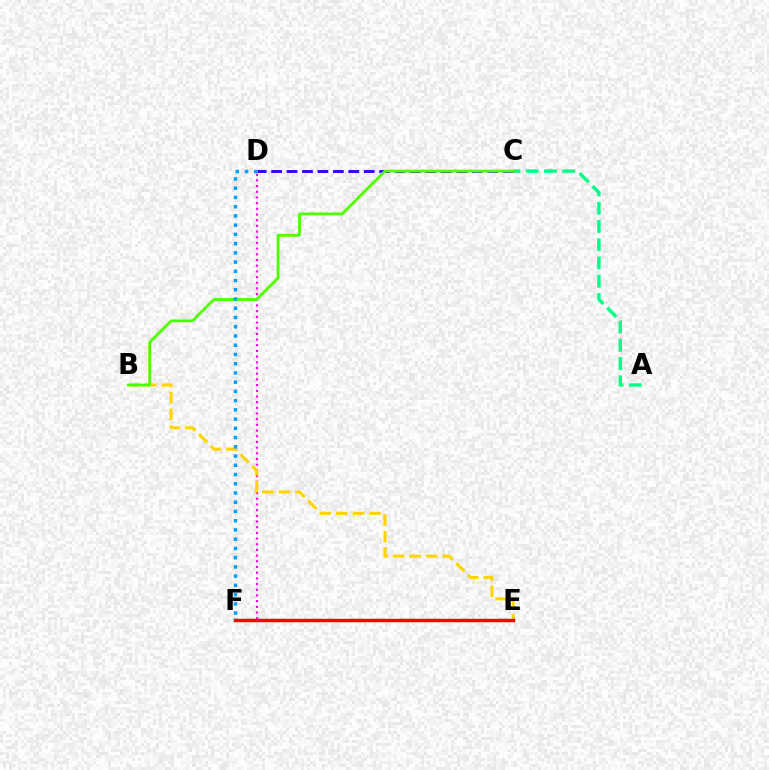{('A', 'C'): [{'color': '#00ff86', 'line_style': 'dashed', 'thickness': 2.48}], ('D', 'F'): [{'color': '#ff00ed', 'line_style': 'dotted', 'thickness': 1.54}, {'color': '#009eff', 'line_style': 'dotted', 'thickness': 2.51}], ('B', 'E'): [{'color': '#ffd500', 'line_style': 'dashed', 'thickness': 2.25}], ('C', 'D'): [{'color': '#3700ff', 'line_style': 'dashed', 'thickness': 2.1}], ('B', 'C'): [{'color': '#4fff00', 'line_style': 'solid', 'thickness': 2.02}], ('E', 'F'): [{'color': '#ff0000', 'line_style': 'solid', 'thickness': 2.49}]}